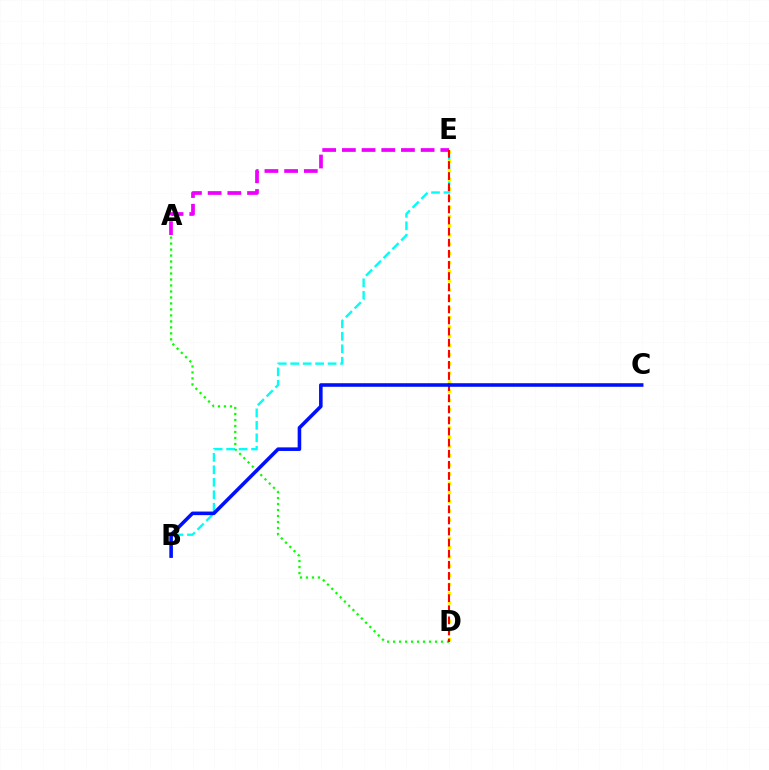{('B', 'E'): [{'color': '#00fff6', 'line_style': 'dashed', 'thickness': 1.69}], ('D', 'E'): [{'color': '#fcf500', 'line_style': 'dotted', 'thickness': 2.5}, {'color': '#ff0000', 'line_style': 'dashed', 'thickness': 1.51}], ('A', 'E'): [{'color': '#ee00ff', 'line_style': 'dashed', 'thickness': 2.68}], ('A', 'D'): [{'color': '#08ff00', 'line_style': 'dotted', 'thickness': 1.63}], ('B', 'C'): [{'color': '#0010ff', 'line_style': 'solid', 'thickness': 2.57}]}